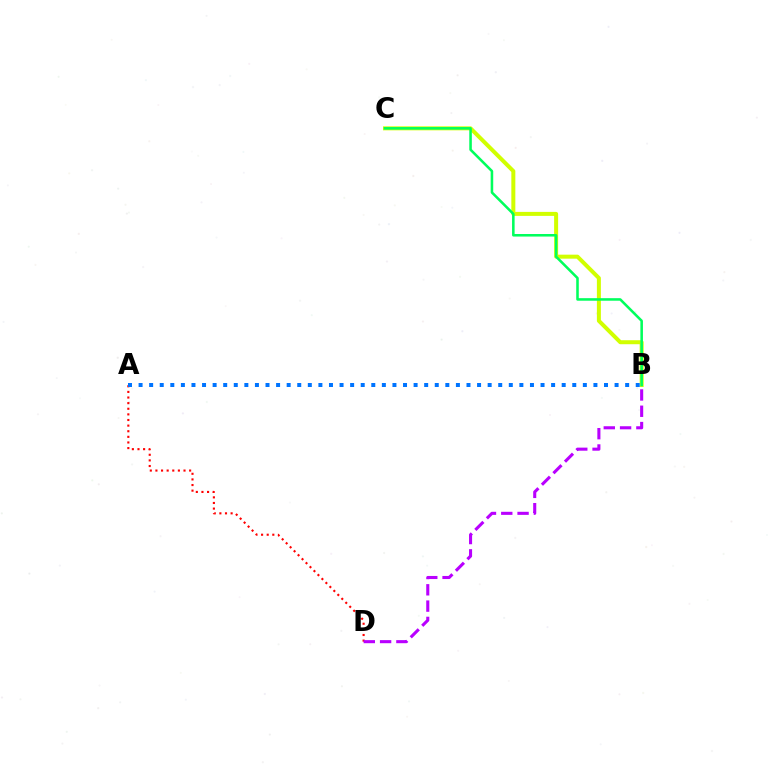{('B', 'C'): [{'color': '#d1ff00', 'line_style': 'solid', 'thickness': 2.88}, {'color': '#00ff5c', 'line_style': 'solid', 'thickness': 1.84}], ('A', 'D'): [{'color': '#ff0000', 'line_style': 'dotted', 'thickness': 1.53}], ('A', 'B'): [{'color': '#0074ff', 'line_style': 'dotted', 'thickness': 2.87}], ('B', 'D'): [{'color': '#b900ff', 'line_style': 'dashed', 'thickness': 2.21}]}